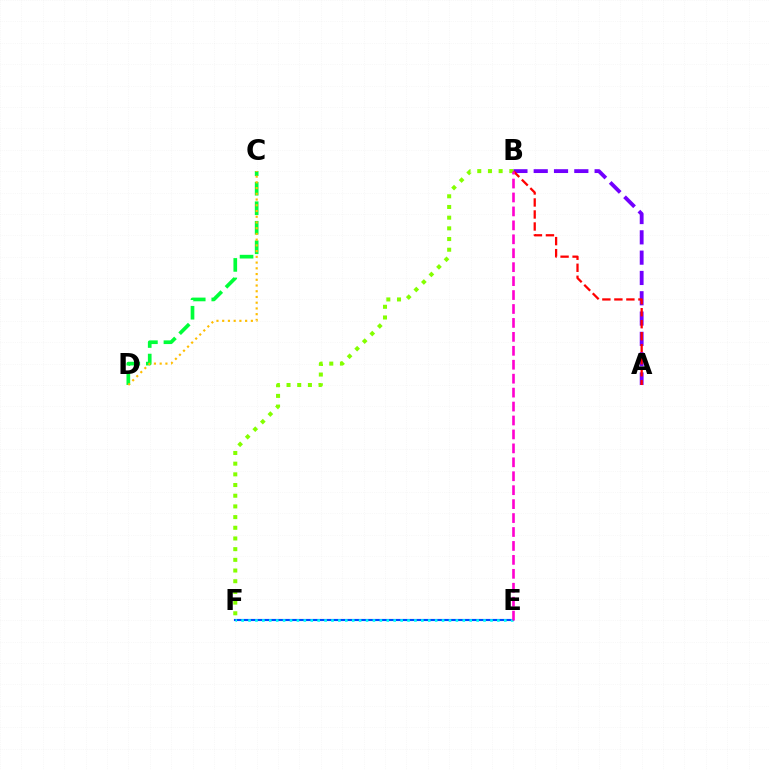{('A', 'B'): [{'color': '#7200ff', 'line_style': 'dashed', 'thickness': 2.76}, {'color': '#ff0000', 'line_style': 'dashed', 'thickness': 1.63}], ('C', 'D'): [{'color': '#00ff39', 'line_style': 'dashed', 'thickness': 2.65}, {'color': '#ffbd00', 'line_style': 'dotted', 'thickness': 1.56}], ('E', 'F'): [{'color': '#004bff', 'line_style': 'solid', 'thickness': 1.54}, {'color': '#00fff6', 'line_style': 'dotted', 'thickness': 1.88}], ('B', 'F'): [{'color': '#84ff00', 'line_style': 'dotted', 'thickness': 2.9}], ('B', 'E'): [{'color': '#ff00cf', 'line_style': 'dashed', 'thickness': 1.89}]}